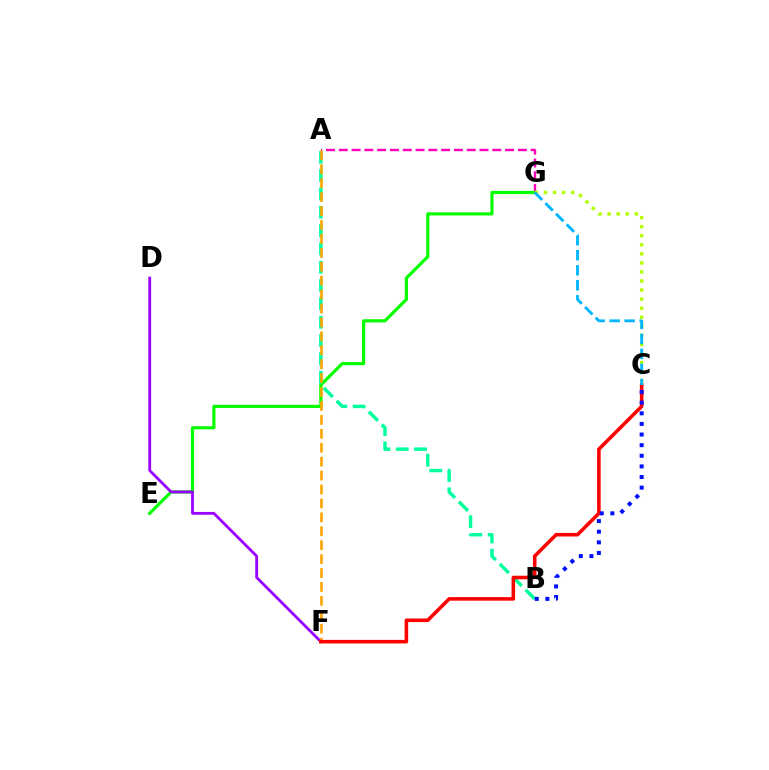{('A', 'G'): [{'color': '#ff00bd', 'line_style': 'dashed', 'thickness': 1.74}], ('E', 'G'): [{'color': '#08ff00', 'line_style': 'solid', 'thickness': 2.3}], ('A', 'B'): [{'color': '#00ff9d', 'line_style': 'dashed', 'thickness': 2.49}], ('D', 'F'): [{'color': '#9b00ff', 'line_style': 'solid', 'thickness': 2.02}], ('C', 'G'): [{'color': '#b3ff00', 'line_style': 'dotted', 'thickness': 2.46}, {'color': '#00b5ff', 'line_style': 'dashed', 'thickness': 2.04}], ('A', 'F'): [{'color': '#ffa500', 'line_style': 'dashed', 'thickness': 1.89}], ('C', 'F'): [{'color': '#ff0000', 'line_style': 'solid', 'thickness': 2.56}], ('B', 'C'): [{'color': '#0010ff', 'line_style': 'dotted', 'thickness': 2.89}]}